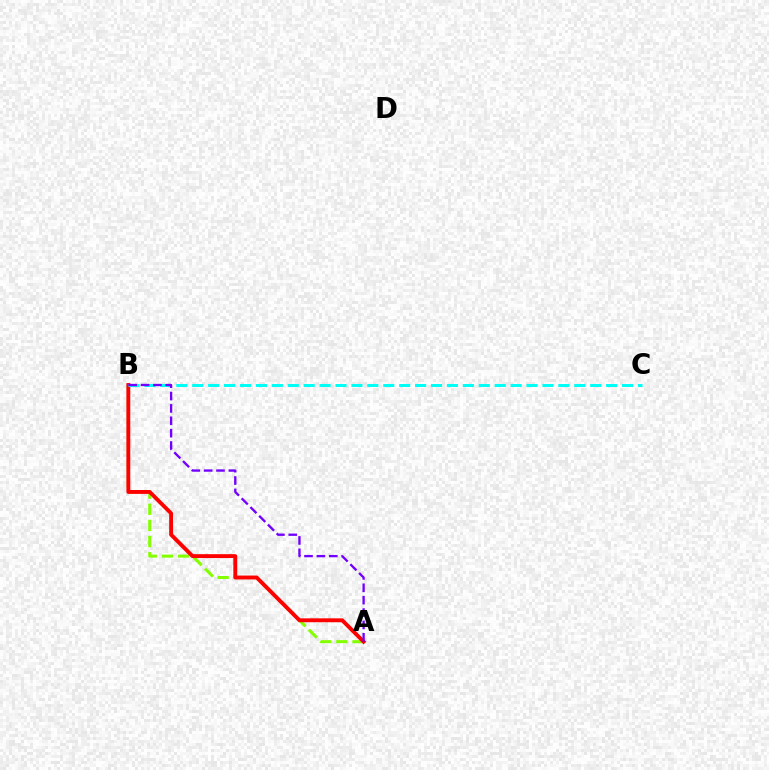{('A', 'B'): [{'color': '#84ff00', 'line_style': 'dashed', 'thickness': 2.19}, {'color': '#ff0000', 'line_style': 'solid', 'thickness': 2.8}, {'color': '#7200ff', 'line_style': 'dashed', 'thickness': 1.68}], ('B', 'C'): [{'color': '#00fff6', 'line_style': 'dashed', 'thickness': 2.16}]}